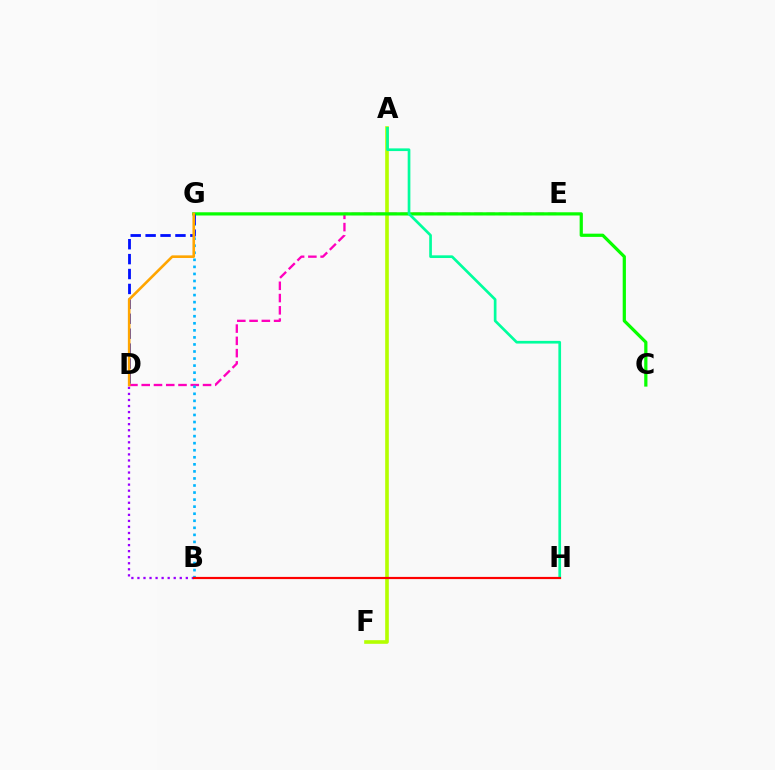{('A', 'F'): [{'color': '#b3ff00', 'line_style': 'solid', 'thickness': 2.61}], ('B', 'D'): [{'color': '#9b00ff', 'line_style': 'dotted', 'thickness': 1.64}], ('D', 'E'): [{'color': '#ff00bd', 'line_style': 'dashed', 'thickness': 1.67}], ('C', 'G'): [{'color': '#08ff00', 'line_style': 'solid', 'thickness': 2.32}], ('B', 'G'): [{'color': '#00b5ff', 'line_style': 'dotted', 'thickness': 1.92}], ('A', 'H'): [{'color': '#00ff9d', 'line_style': 'solid', 'thickness': 1.93}], ('D', 'G'): [{'color': '#0010ff', 'line_style': 'dashed', 'thickness': 2.03}, {'color': '#ffa500', 'line_style': 'solid', 'thickness': 1.88}], ('B', 'H'): [{'color': '#ff0000', 'line_style': 'solid', 'thickness': 1.57}]}